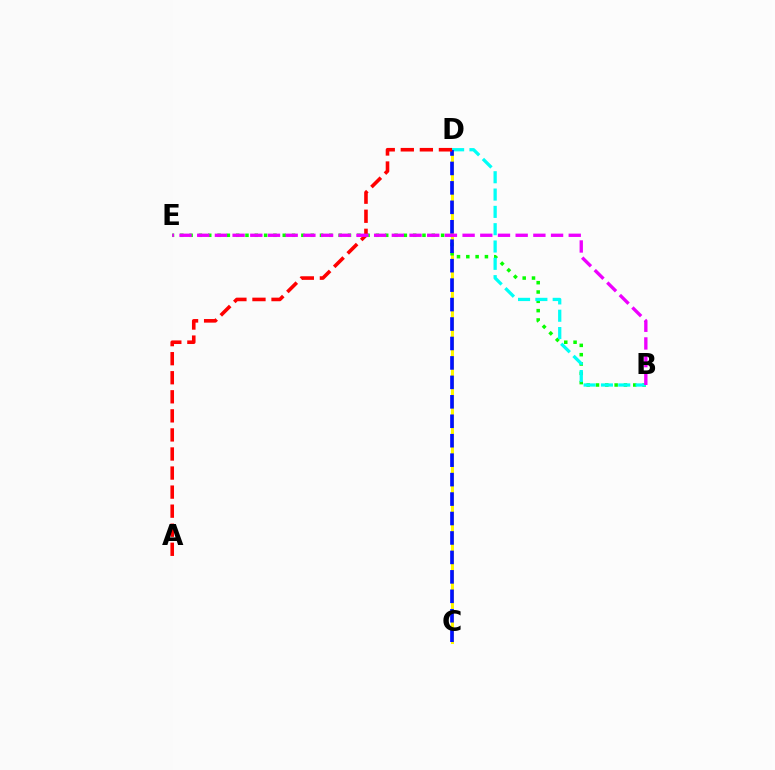{('C', 'D'): [{'color': '#fcf500', 'line_style': 'solid', 'thickness': 2.17}, {'color': '#0010ff', 'line_style': 'dashed', 'thickness': 2.64}], ('B', 'E'): [{'color': '#08ff00', 'line_style': 'dotted', 'thickness': 2.53}, {'color': '#ee00ff', 'line_style': 'dashed', 'thickness': 2.4}], ('B', 'D'): [{'color': '#00fff6', 'line_style': 'dashed', 'thickness': 2.35}], ('A', 'D'): [{'color': '#ff0000', 'line_style': 'dashed', 'thickness': 2.59}]}